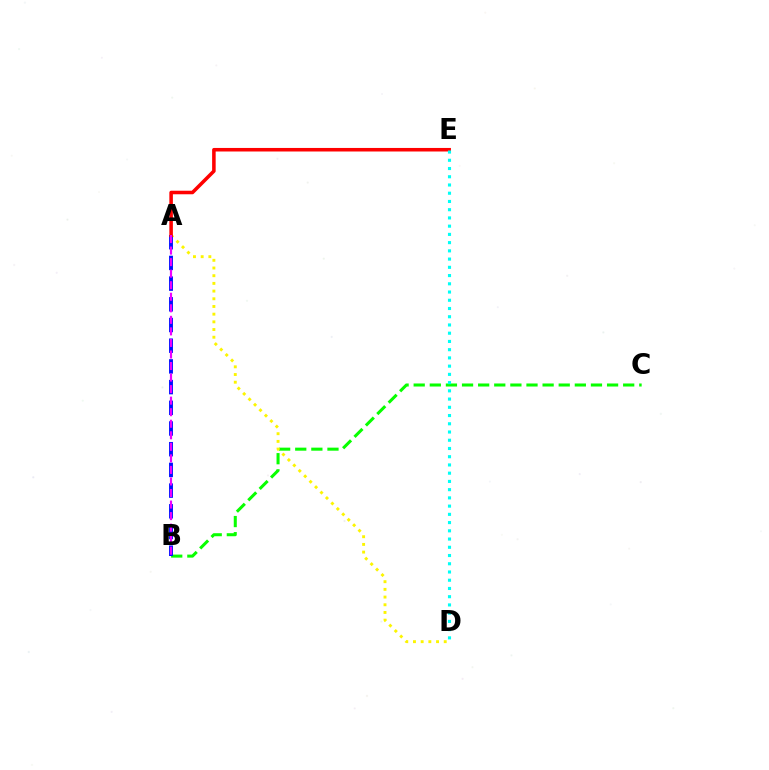{('B', 'C'): [{'color': '#08ff00', 'line_style': 'dashed', 'thickness': 2.19}], ('A', 'D'): [{'color': '#fcf500', 'line_style': 'dotted', 'thickness': 2.09}], ('A', 'B'): [{'color': '#0010ff', 'line_style': 'dashed', 'thickness': 2.81}, {'color': '#ee00ff', 'line_style': 'dashed', 'thickness': 1.57}], ('A', 'E'): [{'color': '#ff0000', 'line_style': 'solid', 'thickness': 2.55}], ('D', 'E'): [{'color': '#00fff6', 'line_style': 'dotted', 'thickness': 2.24}]}